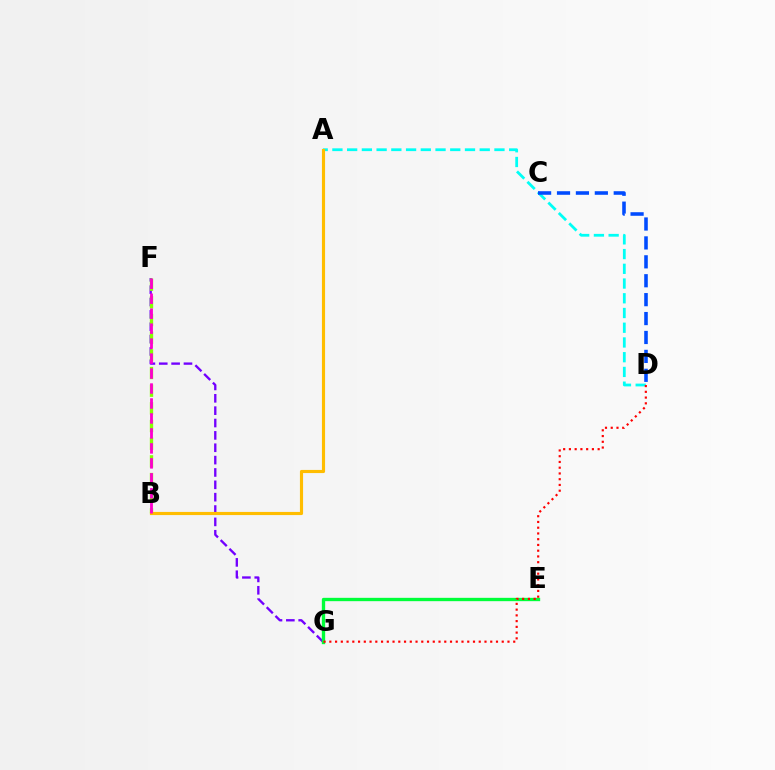{('A', 'D'): [{'color': '#00fff6', 'line_style': 'dashed', 'thickness': 2.0}], ('F', 'G'): [{'color': '#7200ff', 'line_style': 'dashed', 'thickness': 1.68}], ('B', 'F'): [{'color': '#84ff00', 'line_style': 'dashed', 'thickness': 2.4}, {'color': '#ff00cf', 'line_style': 'dashed', 'thickness': 2.03}], ('A', 'B'): [{'color': '#ffbd00', 'line_style': 'solid', 'thickness': 2.26}], ('E', 'G'): [{'color': '#00ff39', 'line_style': 'solid', 'thickness': 2.4}], ('C', 'D'): [{'color': '#004bff', 'line_style': 'dashed', 'thickness': 2.57}], ('D', 'G'): [{'color': '#ff0000', 'line_style': 'dotted', 'thickness': 1.56}]}